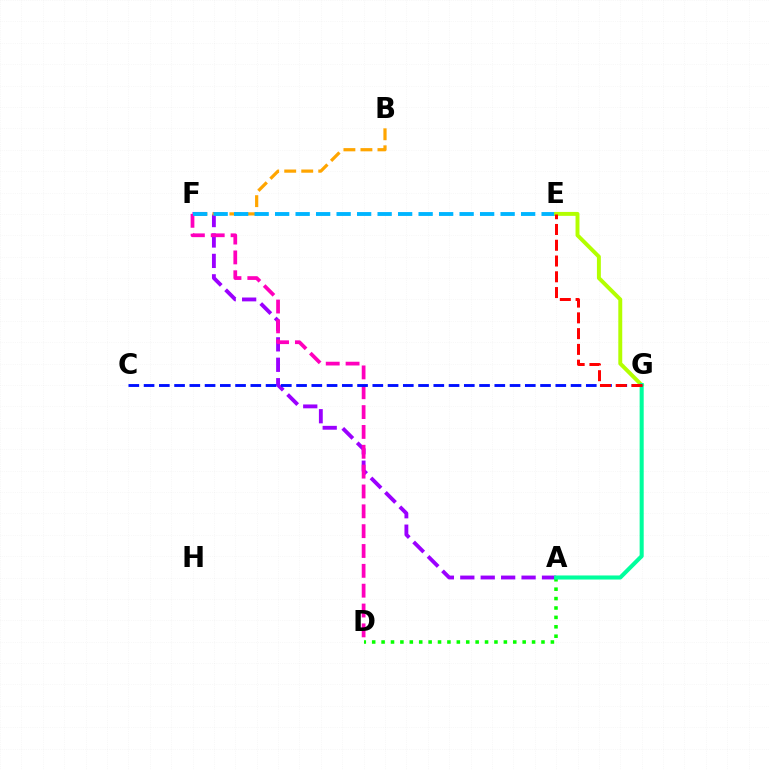{('A', 'F'): [{'color': '#9b00ff', 'line_style': 'dashed', 'thickness': 2.77}], ('D', 'F'): [{'color': '#ff00bd', 'line_style': 'dashed', 'thickness': 2.7}], ('B', 'F'): [{'color': '#ffa500', 'line_style': 'dashed', 'thickness': 2.31}], ('E', 'F'): [{'color': '#00b5ff', 'line_style': 'dashed', 'thickness': 2.78}], ('E', 'G'): [{'color': '#b3ff00', 'line_style': 'solid', 'thickness': 2.83}, {'color': '#ff0000', 'line_style': 'dashed', 'thickness': 2.14}], ('A', 'D'): [{'color': '#08ff00', 'line_style': 'dotted', 'thickness': 2.56}], ('A', 'G'): [{'color': '#00ff9d', 'line_style': 'solid', 'thickness': 2.93}], ('C', 'G'): [{'color': '#0010ff', 'line_style': 'dashed', 'thickness': 2.07}]}